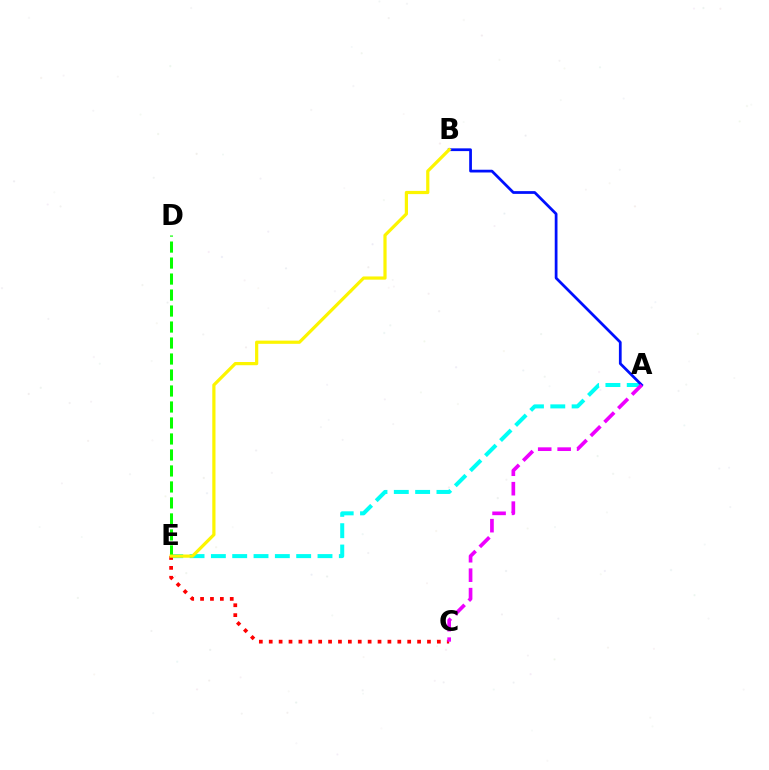{('A', 'E'): [{'color': '#00fff6', 'line_style': 'dashed', 'thickness': 2.9}], ('A', 'B'): [{'color': '#0010ff', 'line_style': 'solid', 'thickness': 1.98}], ('C', 'E'): [{'color': '#ff0000', 'line_style': 'dotted', 'thickness': 2.69}], ('D', 'E'): [{'color': '#08ff00', 'line_style': 'dashed', 'thickness': 2.17}], ('B', 'E'): [{'color': '#fcf500', 'line_style': 'solid', 'thickness': 2.31}], ('A', 'C'): [{'color': '#ee00ff', 'line_style': 'dashed', 'thickness': 2.64}]}